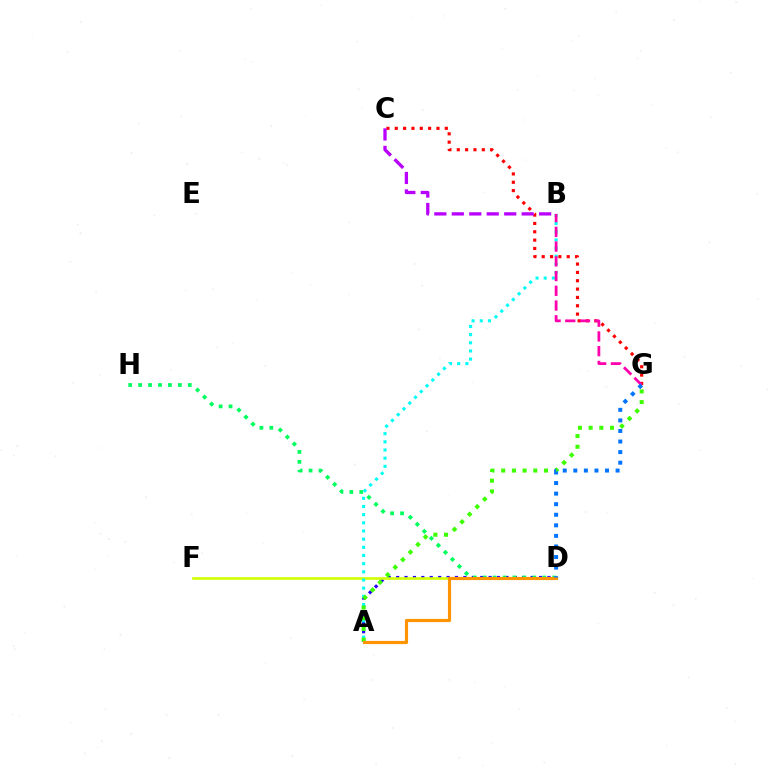{('C', 'G'): [{'color': '#ff0000', 'line_style': 'dotted', 'thickness': 2.27}], ('A', 'D'): [{'color': '#2500ff', 'line_style': 'dotted', 'thickness': 2.28}, {'color': '#ff9400', 'line_style': 'solid', 'thickness': 2.25}], ('D', 'F'): [{'color': '#d1ff00', 'line_style': 'solid', 'thickness': 1.87}], ('B', 'C'): [{'color': '#b900ff', 'line_style': 'dashed', 'thickness': 2.37}], ('A', 'B'): [{'color': '#00fff6', 'line_style': 'dotted', 'thickness': 2.22}], ('B', 'G'): [{'color': '#ff00ac', 'line_style': 'dashed', 'thickness': 2.0}], ('A', 'G'): [{'color': '#3dff00', 'line_style': 'dotted', 'thickness': 2.91}], ('D', 'H'): [{'color': '#00ff5c', 'line_style': 'dotted', 'thickness': 2.7}], ('D', 'G'): [{'color': '#0074ff', 'line_style': 'dotted', 'thickness': 2.87}]}